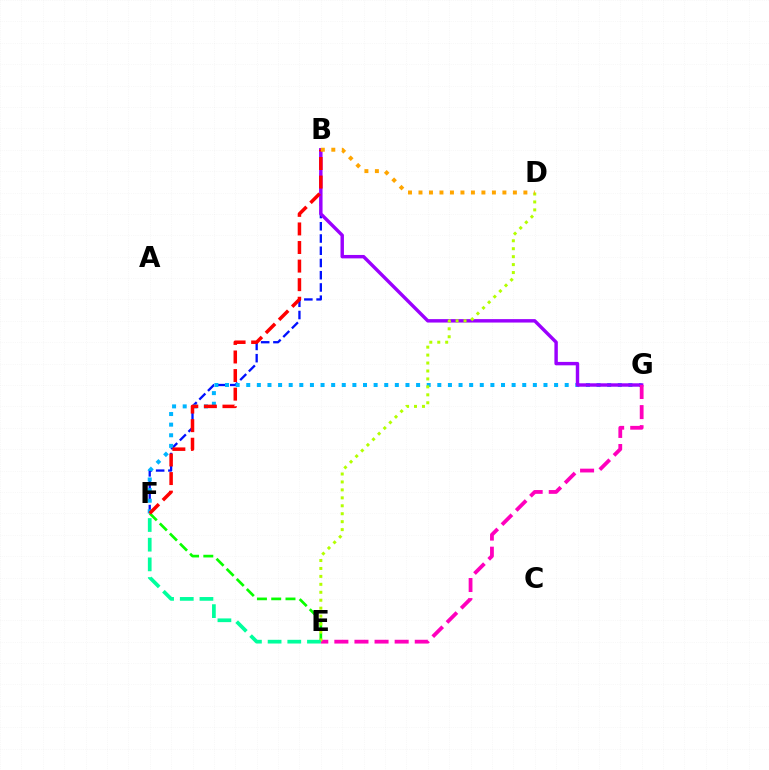{('B', 'F'): [{'color': '#0010ff', 'line_style': 'dashed', 'thickness': 1.66}, {'color': '#ff0000', 'line_style': 'dashed', 'thickness': 2.52}], ('F', 'G'): [{'color': '#00b5ff', 'line_style': 'dotted', 'thickness': 2.88}], ('E', 'F'): [{'color': '#08ff00', 'line_style': 'dashed', 'thickness': 1.94}, {'color': '#00ff9d', 'line_style': 'dashed', 'thickness': 2.67}], ('B', 'G'): [{'color': '#9b00ff', 'line_style': 'solid', 'thickness': 2.47}], ('E', 'G'): [{'color': '#ff00bd', 'line_style': 'dashed', 'thickness': 2.73}], ('D', 'E'): [{'color': '#b3ff00', 'line_style': 'dotted', 'thickness': 2.16}], ('B', 'D'): [{'color': '#ffa500', 'line_style': 'dotted', 'thickness': 2.85}]}